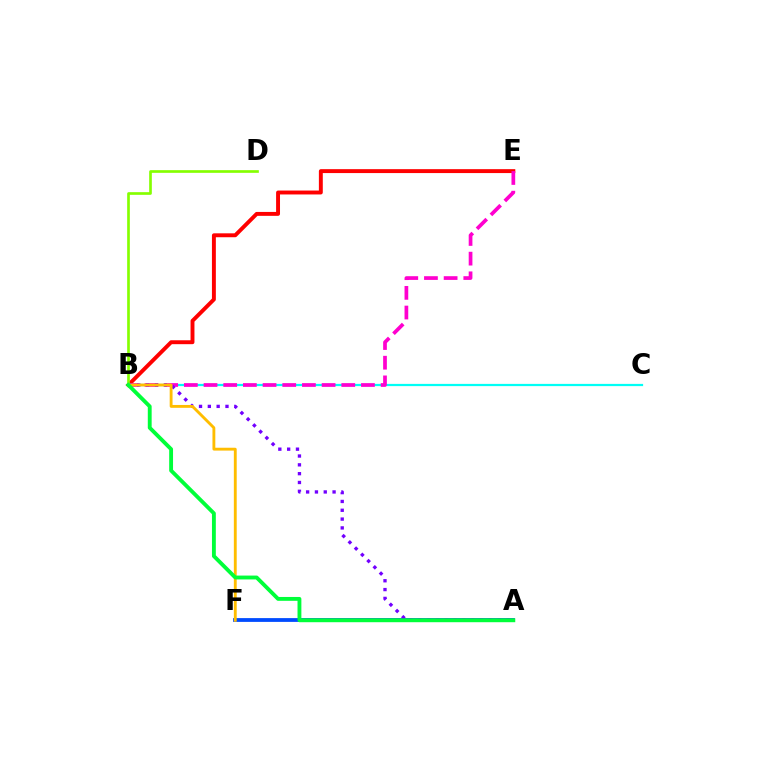{('B', 'C'): [{'color': '#00fff6', 'line_style': 'solid', 'thickness': 1.61}], ('B', 'E'): [{'color': '#ff0000', 'line_style': 'solid', 'thickness': 2.82}, {'color': '#ff00cf', 'line_style': 'dashed', 'thickness': 2.67}], ('A', 'F'): [{'color': '#004bff', 'line_style': 'solid', 'thickness': 2.73}], ('A', 'B'): [{'color': '#7200ff', 'line_style': 'dotted', 'thickness': 2.4}, {'color': '#00ff39', 'line_style': 'solid', 'thickness': 2.78}], ('B', 'F'): [{'color': '#ffbd00', 'line_style': 'solid', 'thickness': 2.06}], ('B', 'D'): [{'color': '#84ff00', 'line_style': 'solid', 'thickness': 1.92}]}